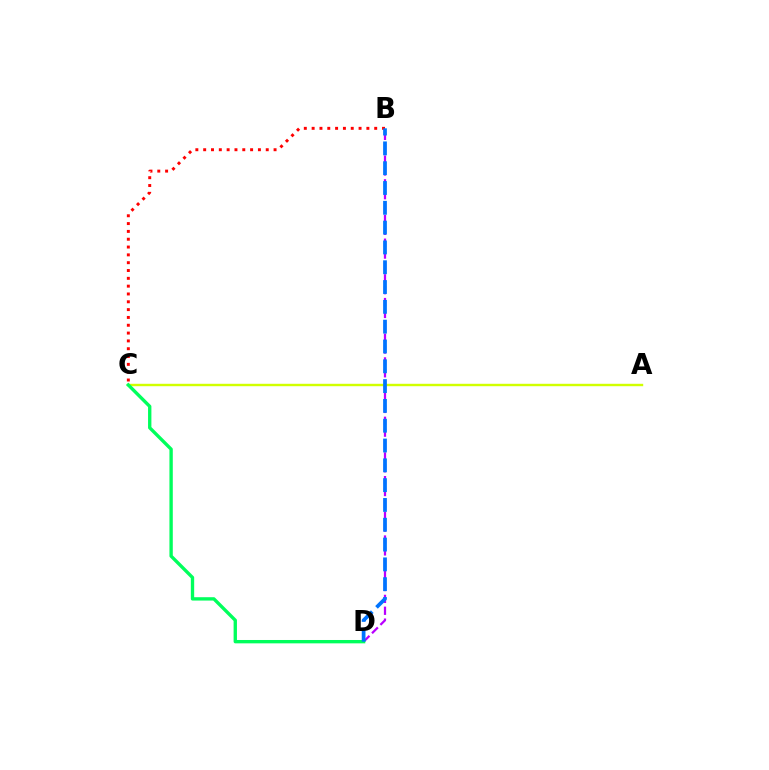{('B', 'D'): [{'color': '#b900ff', 'line_style': 'dashed', 'thickness': 1.61}, {'color': '#0074ff', 'line_style': 'dashed', 'thickness': 2.69}], ('A', 'C'): [{'color': '#d1ff00', 'line_style': 'solid', 'thickness': 1.74}], ('C', 'D'): [{'color': '#00ff5c', 'line_style': 'solid', 'thickness': 2.42}], ('B', 'C'): [{'color': '#ff0000', 'line_style': 'dotted', 'thickness': 2.13}]}